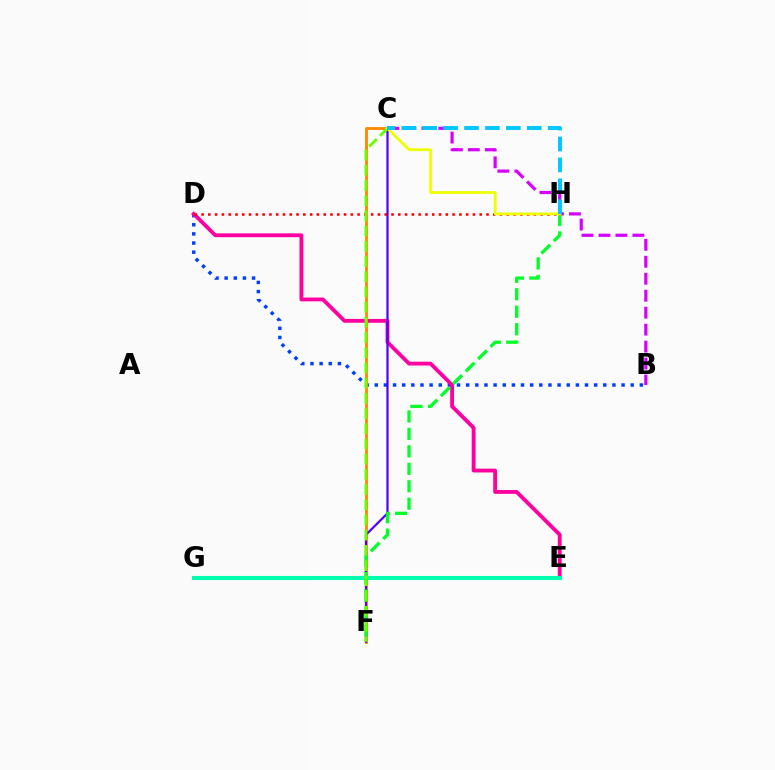{('B', 'D'): [{'color': '#003fff', 'line_style': 'dotted', 'thickness': 2.48}], ('B', 'C'): [{'color': '#d600ff', 'line_style': 'dashed', 'thickness': 2.3}], ('D', 'E'): [{'color': '#ff00a0', 'line_style': 'solid', 'thickness': 2.76}], ('C', 'F'): [{'color': '#ff8800', 'line_style': 'solid', 'thickness': 2.06}, {'color': '#4f00ff', 'line_style': 'solid', 'thickness': 1.61}, {'color': '#66ff00', 'line_style': 'dashed', 'thickness': 2.07}], ('D', 'H'): [{'color': '#ff0000', 'line_style': 'dotted', 'thickness': 1.84}], ('F', 'H'): [{'color': '#00ff27', 'line_style': 'dashed', 'thickness': 2.37}], ('E', 'G'): [{'color': '#00ffaf', 'line_style': 'solid', 'thickness': 2.95}], ('C', 'H'): [{'color': '#eeff00', 'line_style': 'solid', 'thickness': 1.99}, {'color': '#00c7ff', 'line_style': 'dashed', 'thickness': 2.84}]}